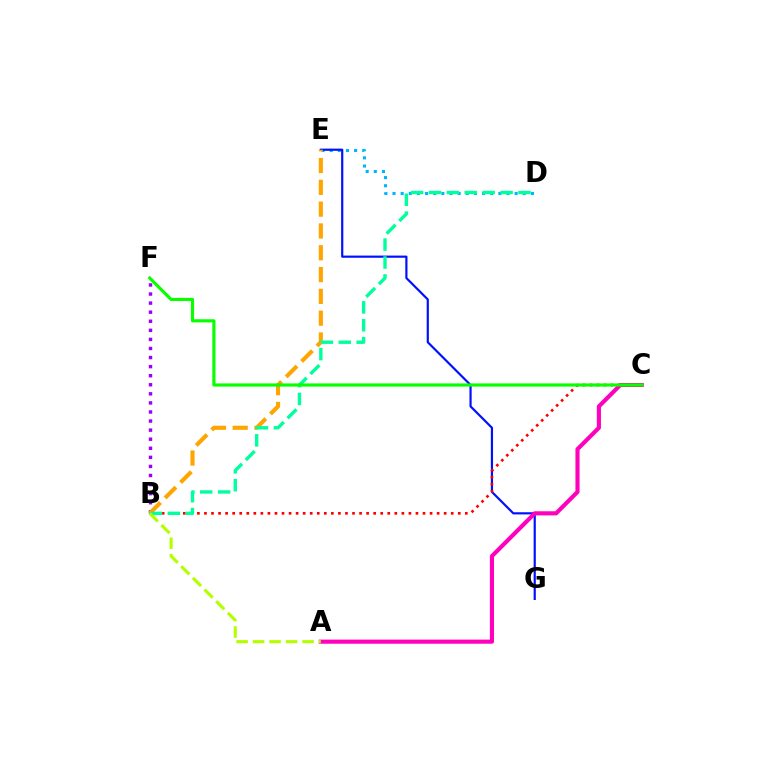{('D', 'E'): [{'color': '#00b5ff', 'line_style': 'dotted', 'thickness': 2.21}], ('B', 'F'): [{'color': '#9b00ff', 'line_style': 'dotted', 'thickness': 2.47}], ('E', 'G'): [{'color': '#0010ff', 'line_style': 'solid', 'thickness': 1.57}], ('A', 'C'): [{'color': '#ff00bd', 'line_style': 'solid', 'thickness': 2.97}], ('B', 'C'): [{'color': '#ff0000', 'line_style': 'dotted', 'thickness': 1.92}], ('B', 'E'): [{'color': '#ffa500', 'line_style': 'dashed', 'thickness': 2.96}], ('B', 'D'): [{'color': '#00ff9d', 'line_style': 'dashed', 'thickness': 2.43}], ('C', 'F'): [{'color': '#08ff00', 'line_style': 'solid', 'thickness': 2.26}], ('A', 'B'): [{'color': '#b3ff00', 'line_style': 'dashed', 'thickness': 2.24}]}